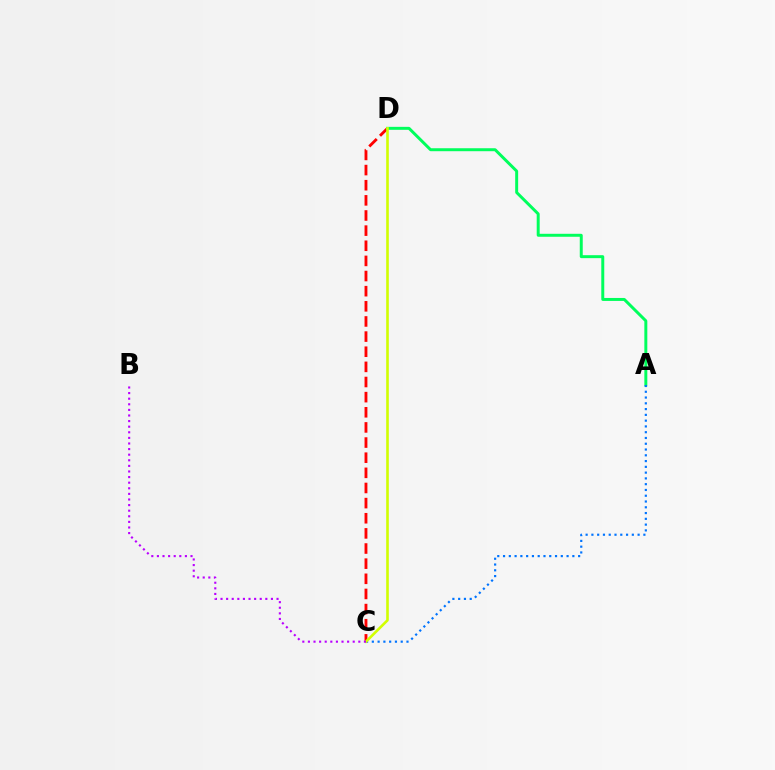{('C', 'D'): [{'color': '#ff0000', 'line_style': 'dashed', 'thickness': 2.06}, {'color': '#d1ff00', 'line_style': 'solid', 'thickness': 1.88}], ('A', 'D'): [{'color': '#00ff5c', 'line_style': 'solid', 'thickness': 2.14}], ('A', 'C'): [{'color': '#0074ff', 'line_style': 'dotted', 'thickness': 1.57}], ('B', 'C'): [{'color': '#b900ff', 'line_style': 'dotted', 'thickness': 1.52}]}